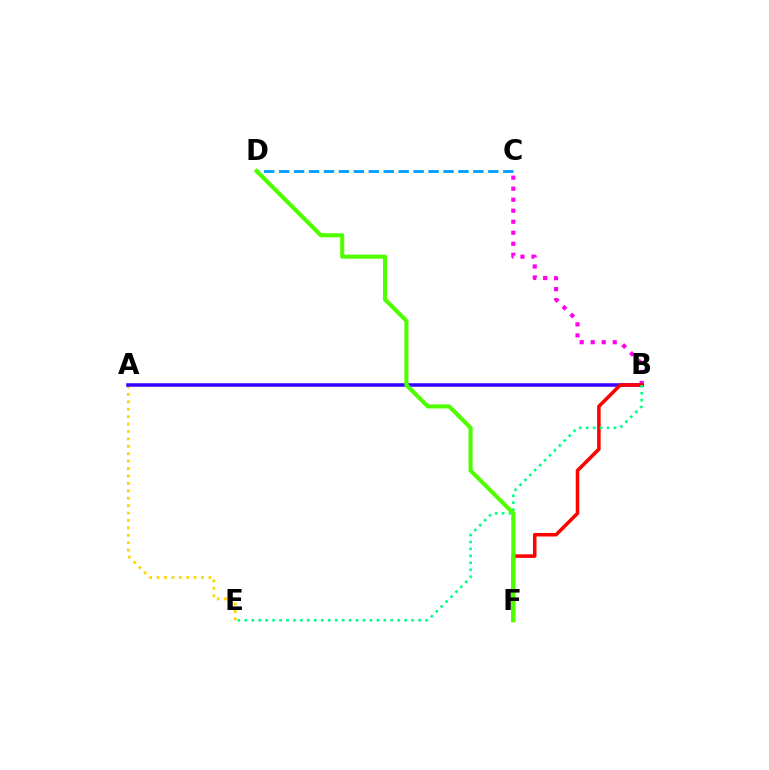{('B', 'C'): [{'color': '#ff00ed', 'line_style': 'dotted', 'thickness': 2.99}], ('C', 'D'): [{'color': '#009eff', 'line_style': 'dashed', 'thickness': 2.03}], ('A', 'E'): [{'color': '#ffd500', 'line_style': 'dotted', 'thickness': 2.01}], ('A', 'B'): [{'color': '#3700ff', 'line_style': 'solid', 'thickness': 2.54}], ('B', 'F'): [{'color': '#ff0000', 'line_style': 'solid', 'thickness': 2.55}], ('B', 'E'): [{'color': '#00ff86', 'line_style': 'dotted', 'thickness': 1.89}], ('D', 'F'): [{'color': '#4fff00', 'line_style': 'solid', 'thickness': 2.94}]}